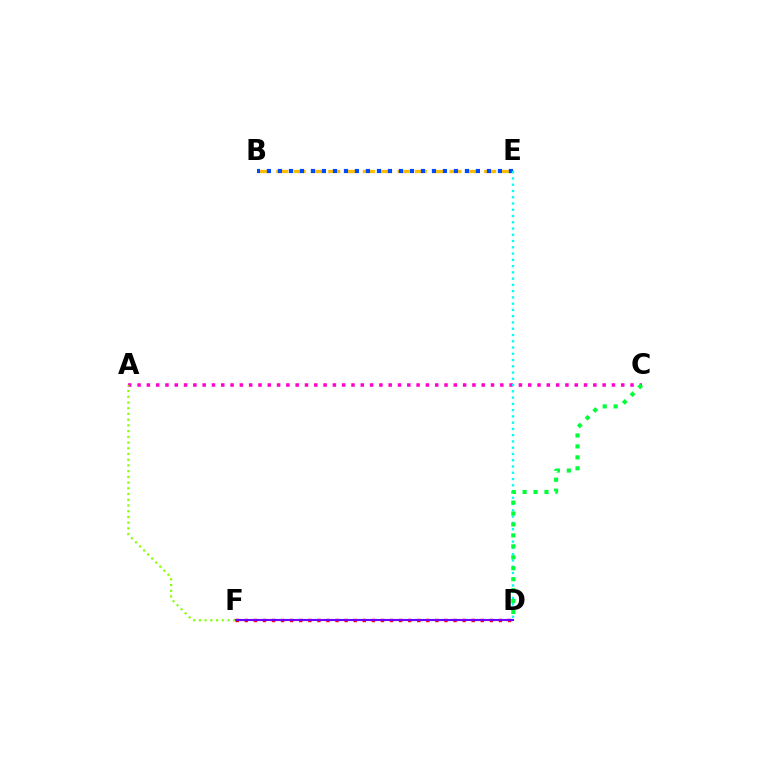{('D', 'F'): [{'color': '#ff0000', 'line_style': 'dotted', 'thickness': 2.47}, {'color': '#7200ff', 'line_style': 'solid', 'thickness': 1.53}], ('B', 'E'): [{'color': '#ffbd00', 'line_style': 'dashed', 'thickness': 2.35}, {'color': '#004bff', 'line_style': 'dotted', 'thickness': 2.99}], ('A', 'C'): [{'color': '#ff00cf', 'line_style': 'dotted', 'thickness': 2.53}], ('A', 'F'): [{'color': '#84ff00', 'line_style': 'dotted', 'thickness': 1.55}], ('D', 'E'): [{'color': '#00fff6', 'line_style': 'dotted', 'thickness': 1.7}], ('C', 'D'): [{'color': '#00ff39', 'line_style': 'dotted', 'thickness': 2.97}]}